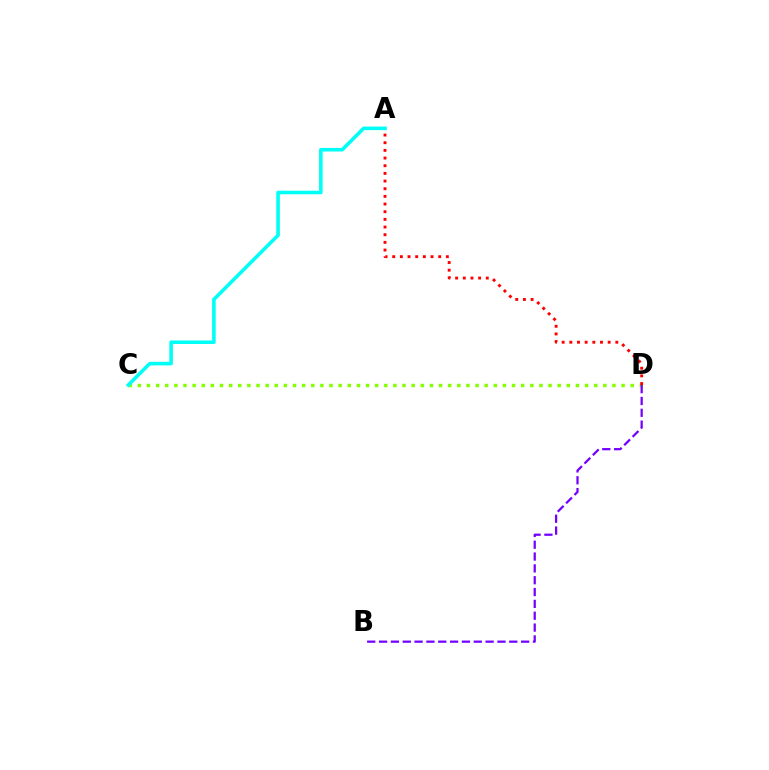{('C', 'D'): [{'color': '#84ff00', 'line_style': 'dotted', 'thickness': 2.48}], ('A', 'D'): [{'color': '#ff0000', 'line_style': 'dotted', 'thickness': 2.08}], ('B', 'D'): [{'color': '#7200ff', 'line_style': 'dashed', 'thickness': 1.61}], ('A', 'C'): [{'color': '#00fff6', 'line_style': 'solid', 'thickness': 2.58}]}